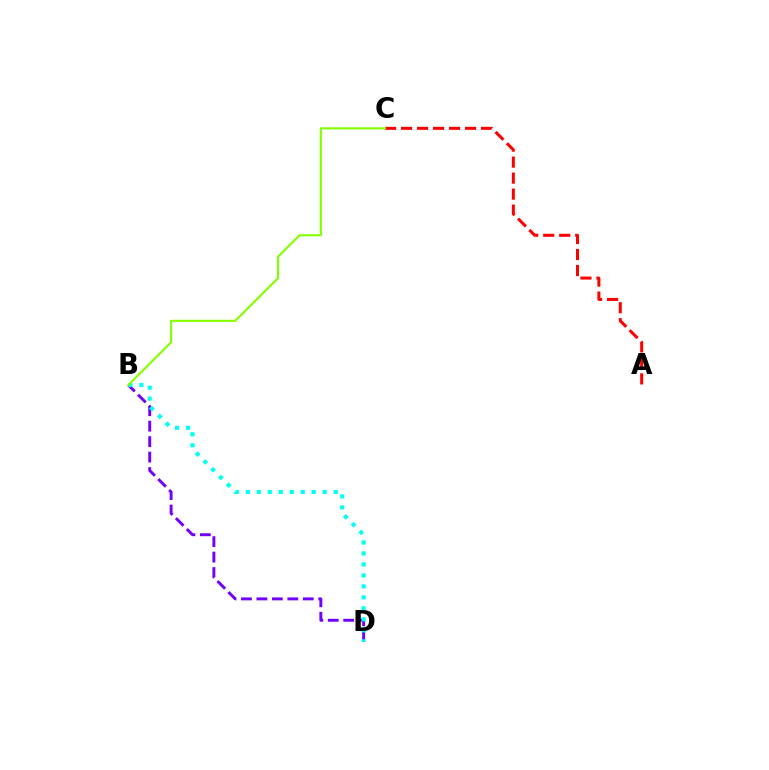{('B', 'D'): [{'color': '#7200ff', 'line_style': 'dashed', 'thickness': 2.1}, {'color': '#00fff6', 'line_style': 'dotted', 'thickness': 2.98}], ('A', 'C'): [{'color': '#ff0000', 'line_style': 'dashed', 'thickness': 2.17}], ('B', 'C'): [{'color': '#84ff00', 'line_style': 'solid', 'thickness': 1.53}]}